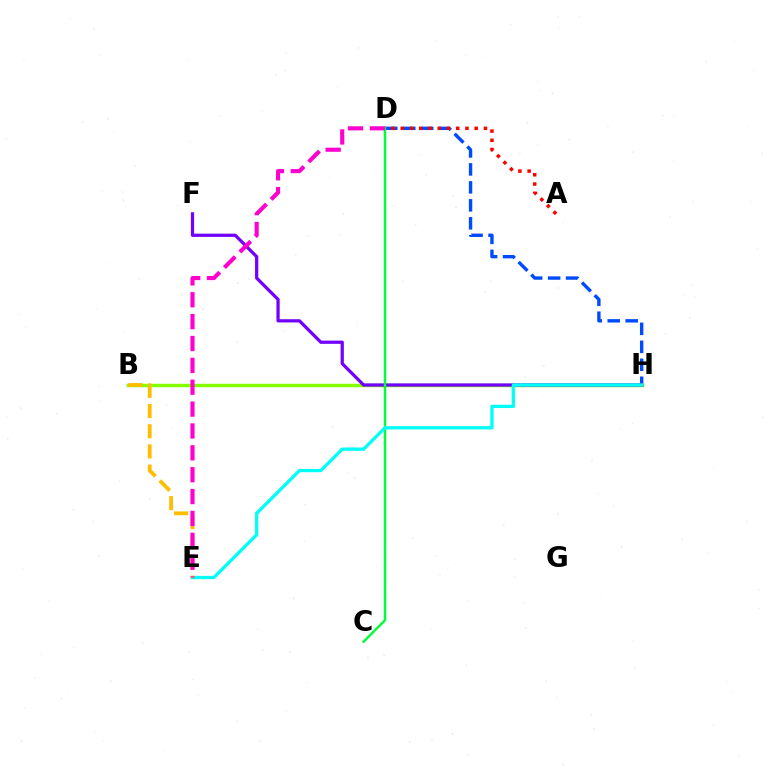{('D', 'H'): [{'color': '#004bff', 'line_style': 'dashed', 'thickness': 2.44}], ('B', 'H'): [{'color': '#84ff00', 'line_style': 'solid', 'thickness': 2.48}], ('A', 'D'): [{'color': '#ff0000', 'line_style': 'dotted', 'thickness': 2.51}], ('F', 'H'): [{'color': '#7200ff', 'line_style': 'solid', 'thickness': 2.33}], ('C', 'D'): [{'color': '#00ff39', 'line_style': 'solid', 'thickness': 1.76}], ('E', 'H'): [{'color': '#00fff6', 'line_style': 'solid', 'thickness': 2.38}], ('B', 'E'): [{'color': '#ffbd00', 'line_style': 'dashed', 'thickness': 2.74}], ('D', 'E'): [{'color': '#ff00cf', 'line_style': 'dashed', 'thickness': 2.97}]}